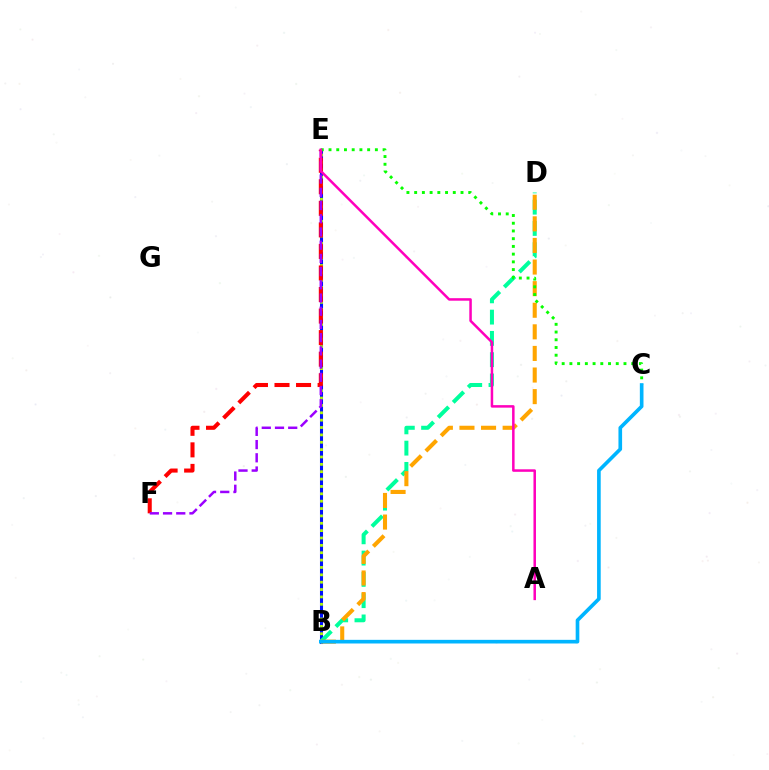{('B', 'E'): [{'color': '#0010ff', 'line_style': 'solid', 'thickness': 2.2}, {'color': '#b3ff00', 'line_style': 'dotted', 'thickness': 2.0}], ('B', 'D'): [{'color': '#00ff9d', 'line_style': 'dashed', 'thickness': 2.89}, {'color': '#ffa500', 'line_style': 'dashed', 'thickness': 2.93}], ('E', 'F'): [{'color': '#ff0000', 'line_style': 'dashed', 'thickness': 2.93}, {'color': '#9b00ff', 'line_style': 'dashed', 'thickness': 1.79}], ('C', 'E'): [{'color': '#08ff00', 'line_style': 'dotted', 'thickness': 2.1}], ('A', 'E'): [{'color': '#ff00bd', 'line_style': 'solid', 'thickness': 1.81}], ('B', 'C'): [{'color': '#00b5ff', 'line_style': 'solid', 'thickness': 2.63}]}